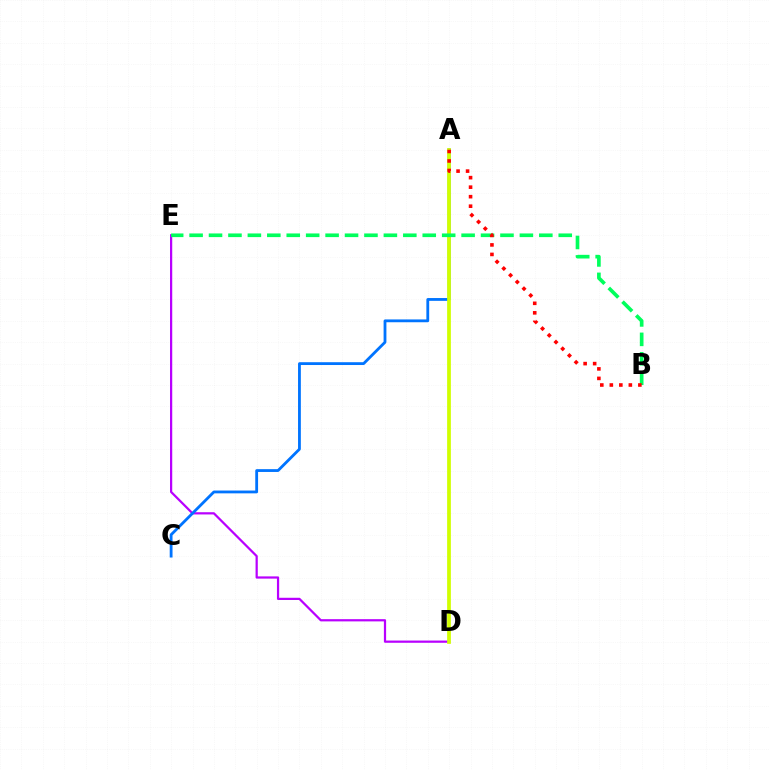{('D', 'E'): [{'color': '#b900ff', 'line_style': 'solid', 'thickness': 1.6}], ('A', 'C'): [{'color': '#0074ff', 'line_style': 'solid', 'thickness': 2.03}], ('A', 'D'): [{'color': '#d1ff00', 'line_style': 'solid', 'thickness': 2.69}], ('B', 'E'): [{'color': '#00ff5c', 'line_style': 'dashed', 'thickness': 2.64}], ('A', 'B'): [{'color': '#ff0000', 'line_style': 'dotted', 'thickness': 2.59}]}